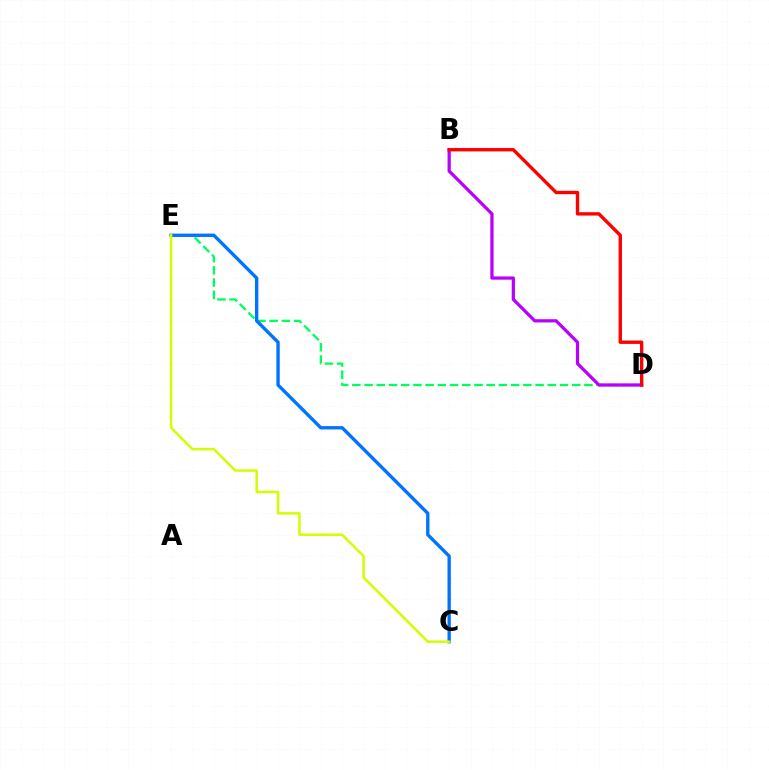{('D', 'E'): [{'color': '#00ff5c', 'line_style': 'dashed', 'thickness': 1.66}], ('B', 'D'): [{'color': '#b900ff', 'line_style': 'solid', 'thickness': 2.33}, {'color': '#ff0000', 'line_style': 'solid', 'thickness': 2.42}], ('C', 'E'): [{'color': '#0074ff', 'line_style': 'solid', 'thickness': 2.42}, {'color': '#d1ff00', 'line_style': 'solid', 'thickness': 1.79}]}